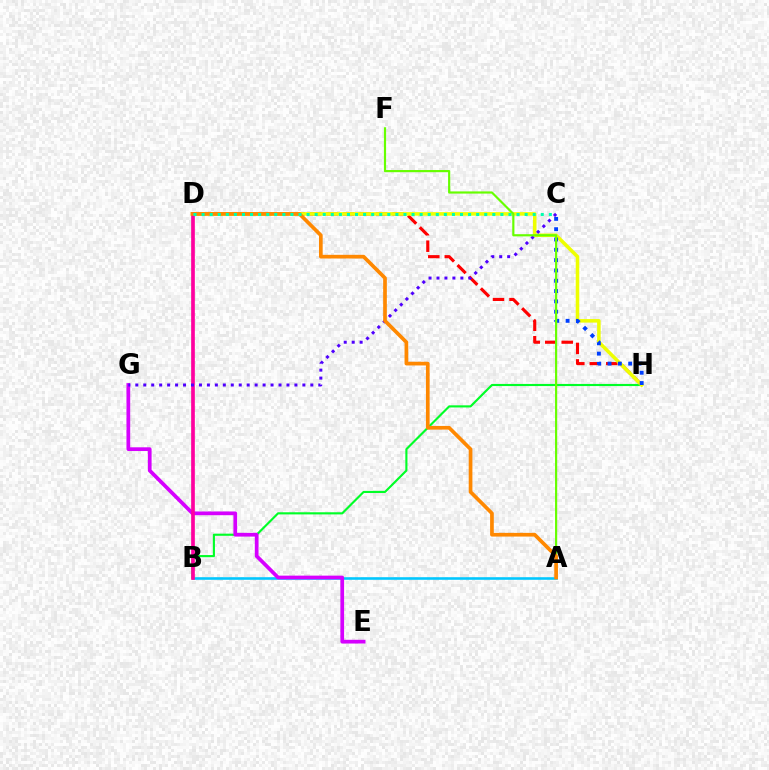{('D', 'H'): [{'color': '#ff0000', 'line_style': 'dashed', 'thickness': 2.24}, {'color': '#eeff00', 'line_style': 'solid', 'thickness': 2.55}], ('A', 'B'): [{'color': '#00c7ff', 'line_style': 'solid', 'thickness': 1.86}], ('B', 'H'): [{'color': '#00ff27', 'line_style': 'solid', 'thickness': 1.53}], ('E', 'G'): [{'color': '#d600ff', 'line_style': 'solid', 'thickness': 2.68}], ('B', 'D'): [{'color': '#ff00a0', 'line_style': 'solid', 'thickness': 2.65}], ('C', 'G'): [{'color': '#4f00ff', 'line_style': 'dotted', 'thickness': 2.16}], ('C', 'H'): [{'color': '#003fff', 'line_style': 'dotted', 'thickness': 2.8}], ('A', 'F'): [{'color': '#66ff00', 'line_style': 'solid', 'thickness': 1.57}], ('A', 'D'): [{'color': '#ff8800', 'line_style': 'solid', 'thickness': 2.66}], ('C', 'D'): [{'color': '#00ffaf', 'line_style': 'dotted', 'thickness': 2.19}]}